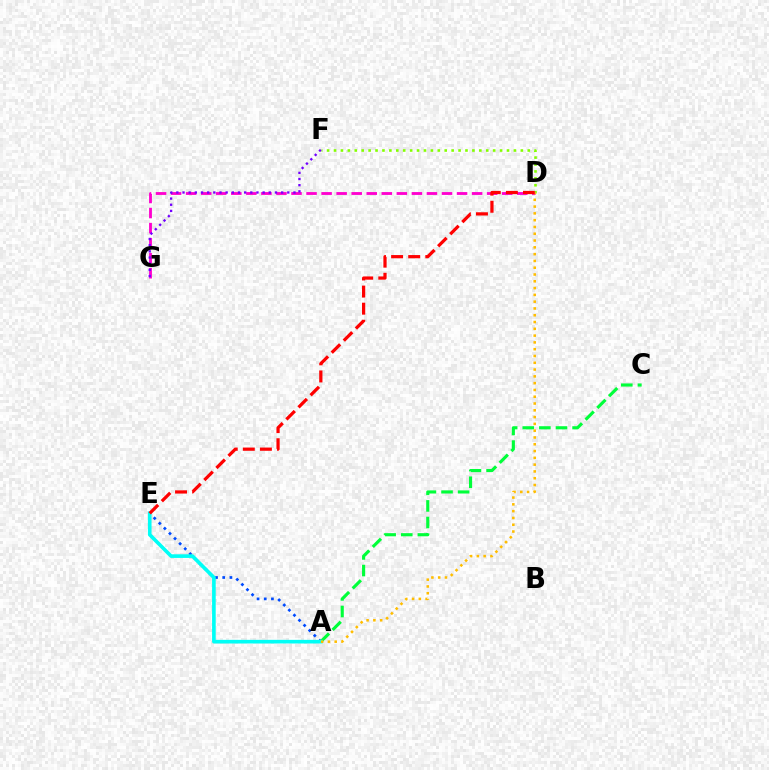{('A', 'E'): [{'color': '#004bff', 'line_style': 'dotted', 'thickness': 1.96}, {'color': '#00fff6', 'line_style': 'solid', 'thickness': 2.62}], ('A', 'C'): [{'color': '#00ff39', 'line_style': 'dashed', 'thickness': 2.26}], ('D', 'F'): [{'color': '#84ff00', 'line_style': 'dotted', 'thickness': 1.88}], ('D', 'G'): [{'color': '#ff00cf', 'line_style': 'dashed', 'thickness': 2.04}], ('F', 'G'): [{'color': '#7200ff', 'line_style': 'dotted', 'thickness': 1.67}], ('A', 'D'): [{'color': '#ffbd00', 'line_style': 'dotted', 'thickness': 1.84}], ('D', 'E'): [{'color': '#ff0000', 'line_style': 'dashed', 'thickness': 2.32}]}